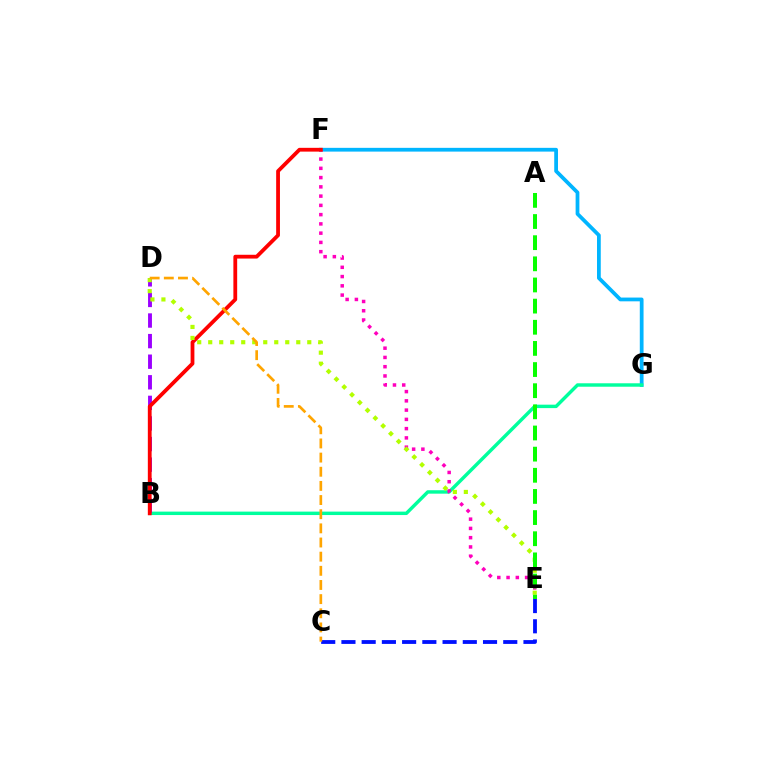{('F', 'G'): [{'color': '#00b5ff', 'line_style': 'solid', 'thickness': 2.71}], ('B', 'G'): [{'color': '#00ff9d', 'line_style': 'solid', 'thickness': 2.48}], ('B', 'D'): [{'color': '#9b00ff', 'line_style': 'dashed', 'thickness': 2.8}], ('E', 'F'): [{'color': '#ff00bd', 'line_style': 'dotted', 'thickness': 2.52}], ('B', 'F'): [{'color': '#ff0000', 'line_style': 'solid', 'thickness': 2.73}], ('D', 'E'): [{'color': '#b3ff00', 'line_style': 'dotted', 'thickness': 2.99}], ('C', 'E'): [{'color': '#0010ff', 'line_style': 'dashed', 'thickness': 2.75}], ('C', 'D'): [{'color': '#ffa500', 'line_style': 'dashed', 'thickness': 1.92}], ('A', 'E'): [{'color': '#08ff00', 'line_style': 'dashed', 'thickness': 2.87}]}